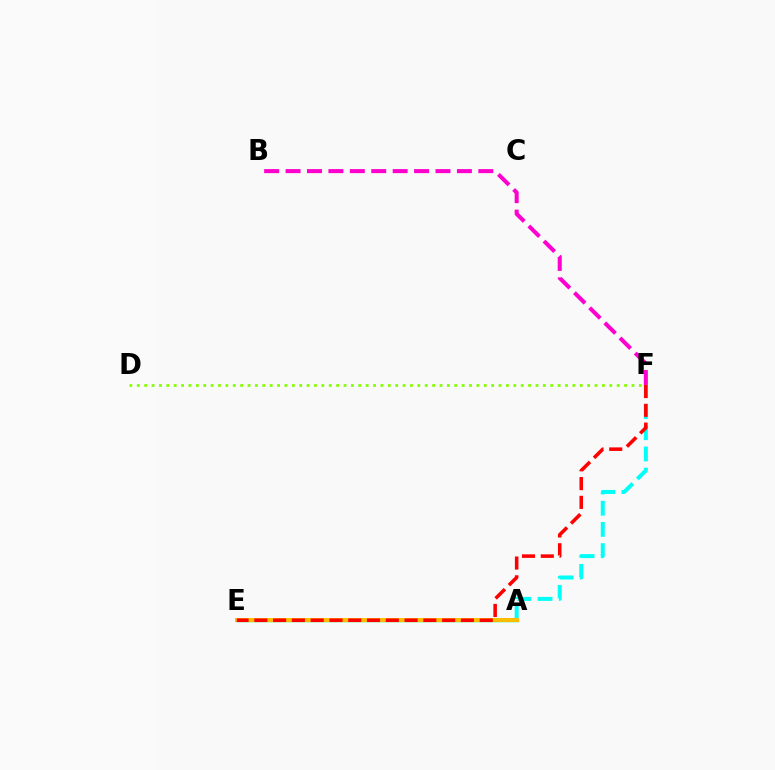{('A', 'F'): [{'color': '#00fff6', 'line_style': 'dashed', 'thickness': 2.88}], ('A', 'E'): [{'color': '#00ff39', 'line_style': 'solid', 'thickness': 2.46}, {'color': '#7200ff', 'line_style': 'solid', 'thickness': 2.12}, {'color': '#004bff', 'line_style': 'dashed', 'thickness': 2.62}, {'color': '#ffbd00', 'line_style': 'solid', 'thickness': 2.84}], ('B', 'F'): [{'color': '#ff00cf', 'line_style': 'dashed', 'thickness': 2.91}], ('D', 'F'): [{'color': '#84ff00', 'line_style': 'dotted', 'thickness': 2.01}], ('E', 'F'): [{'color': '#ff0000', 'line_style': 'dashed', 'thickness': 2.55}]}